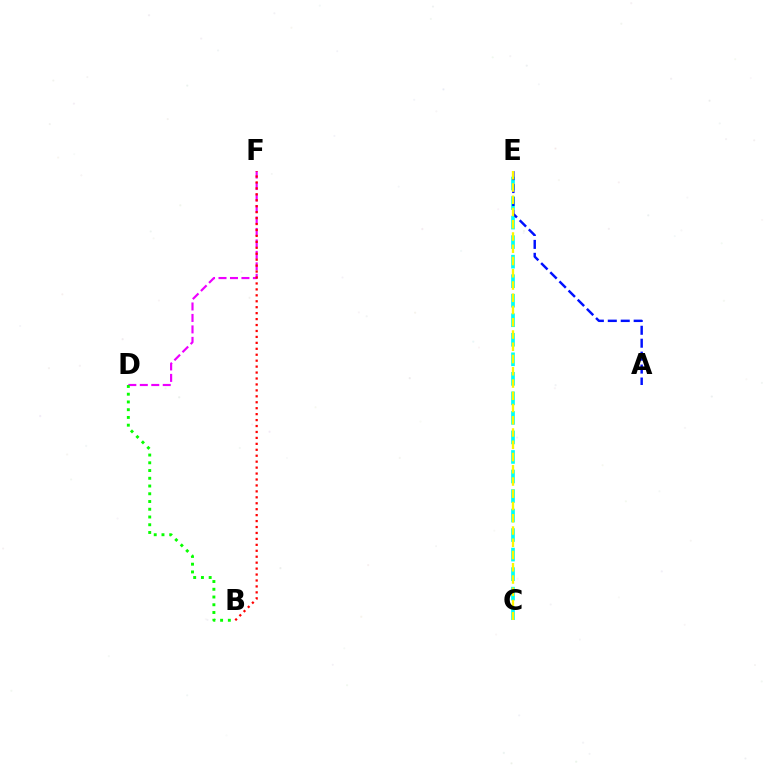{('D', 'F'): [{'color': '#ee00ff', 'line_style': 'dashed', 'thickness': 1.56}], ('C', 'E'): [{'color': '#00fff6', 'line_style': 'dashed', 'thickness': 2.65}, {'color': '#fcf500', 'line_style': 'dashed', 'thickness': 1.66}], ('B', 'F'): [{'color': '#ff0000', 'line_style': 'dotted', 'thickness': 1.61}], ('B', 'D'): [{'color': '#08ff00', 'line_style': 'dotted', 'thickness': 2.1}], ('A', 'E'): [{'color': '#0010ff', 'line_style': 'dashed', 'thickness': 1.76}]}